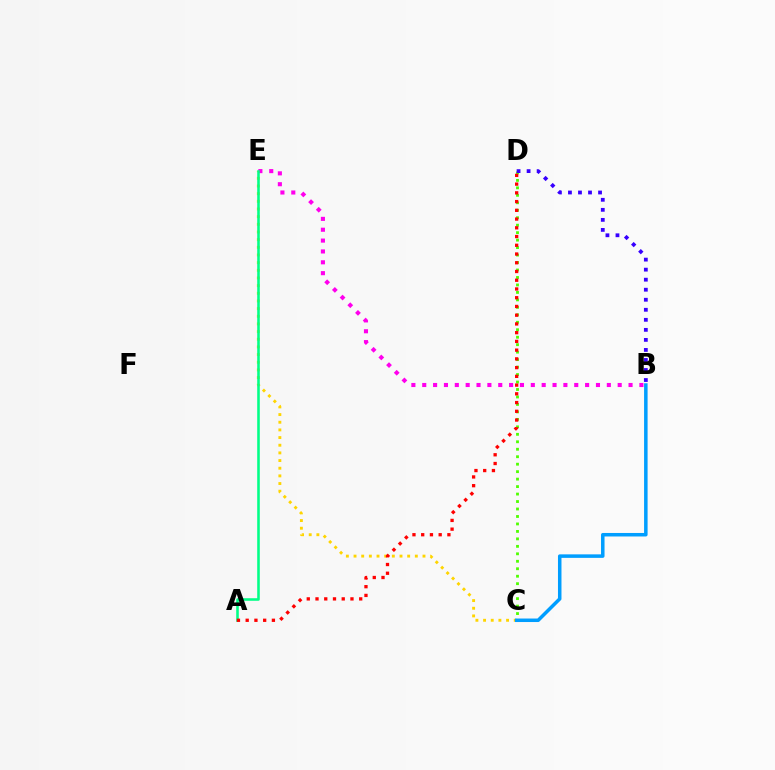{('C', 'E'): [{'color': '#ffd500', 'line_style': 'dotted', 'thickness': 2.08}], ('C', 'D'): [{'color': '#4fff00', 'line_style': 'dotted', 'thickness': 2.03}], ('B', 'E'): [{'color': '#ff00ed', 'line_style': 'dotted', 'thickness': 2.95}], ('A', 'E'): [{'color': '#00ff86', 'line_style': 'solid', 'thickness': 1.85}], ('A', 'D'): [{'color': '#ff0000', 'line_style': 'dotted', 'thickness': 2.37}], ('B', 'C'): [{'color': '#009eff', 'line_style': 'solid', 'thickness': 2.53}], ('B', 'D'): [{'color': '#3700ff', 'line_style': 'dotted', 'thickness': 2.73}]}